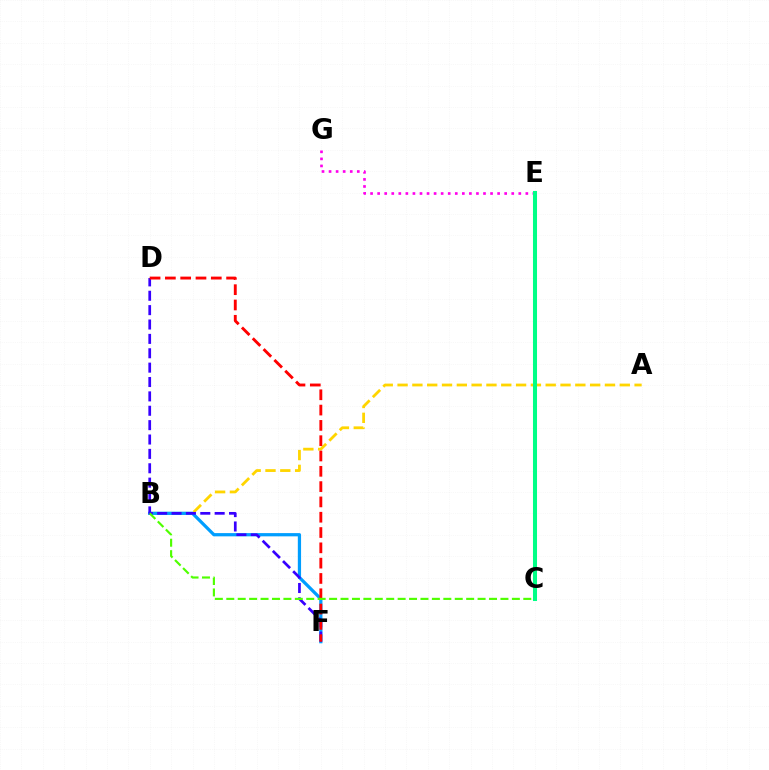{('A', 'B'): [{'color': '#ffd500', 'line_style': 'dashed', 'thickness': 2.01}], ('B', 'F'): [{'color': '#009eff', 'line_style': 'solid', 'thickness': 2.33}], ('D', 'F'): [{'color': '#3700ff', 'line_style': 'dashed', 'thickness': 1.95}, {'color': '#ff0000', 'line_style': 'dashed', 'thickness': 2.08}], ('E', 'G'): [{'color': '#ff00ed', 'line_style': 'dotted', 'thickness': 1.92}], ('B', 'C'): [{'color': '#4fff00', 'line_style': 'dashed', 'thickness': 1.55}], ('C', 'E'): [{'color': '#00ff86', 'line_style': 'solid', 'thickness': 2.92}]}